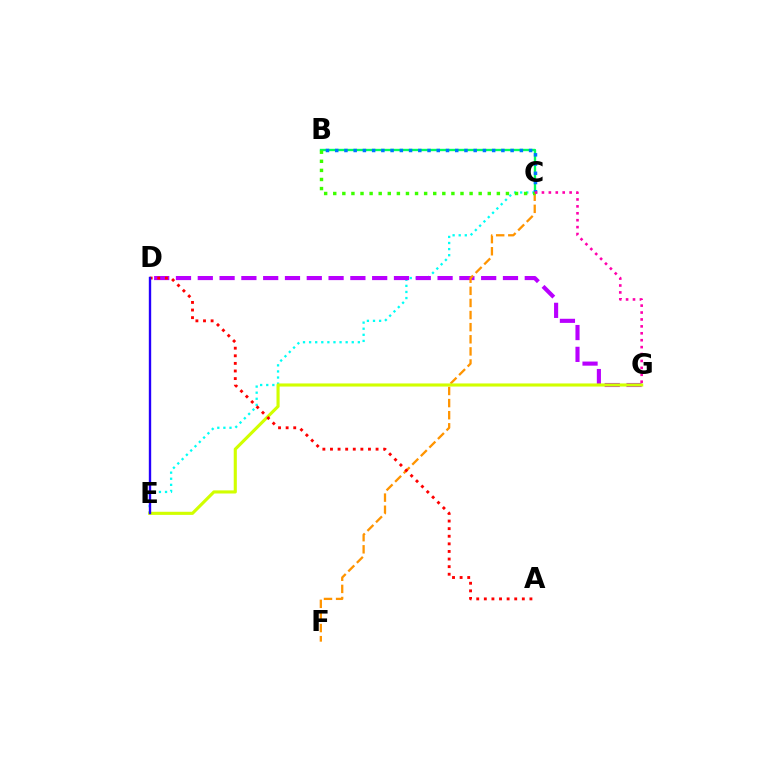{('B', 'C'): [{'color': '#00ff5c', 'line_style': 'solid', 'thickness': 1.69}, {'color': '#0074ff', 'line_style': 'dotted', 'thickness': 2.51}, {'color': '#3dff00', 'line_style': 'dotted', 'thickness': 2.47}], ('C', 'E'): [{'color': '#00fff6', 'line_style': 'dotted', 'thickness': 1.66}], ('D', 'G'): [{'color': '#b900ff', 'line_style': 'dashed', 'thickness': 2.96}], ('C', 'F'): [{'color': '#ff9400', 'line_style': 'dashed', 'thickness': 1.65}], ('E', 'G'): [{'color': '#d1ff00', 'line_style': 'solid', 'thickness': 2.25}], ('C', 'G'): [{'color': '#ff00ac', 'line_style': 'dotted', 'thickness': 1.88}], ('A', 'D'): [{'color': '#ff0000', 'line_style': 'dotted', 'thickness': 2.06}], ('D', 'E'): [{'color': '#2500ff', 'line_style': 'solid', 'thickness': 1.71}]}